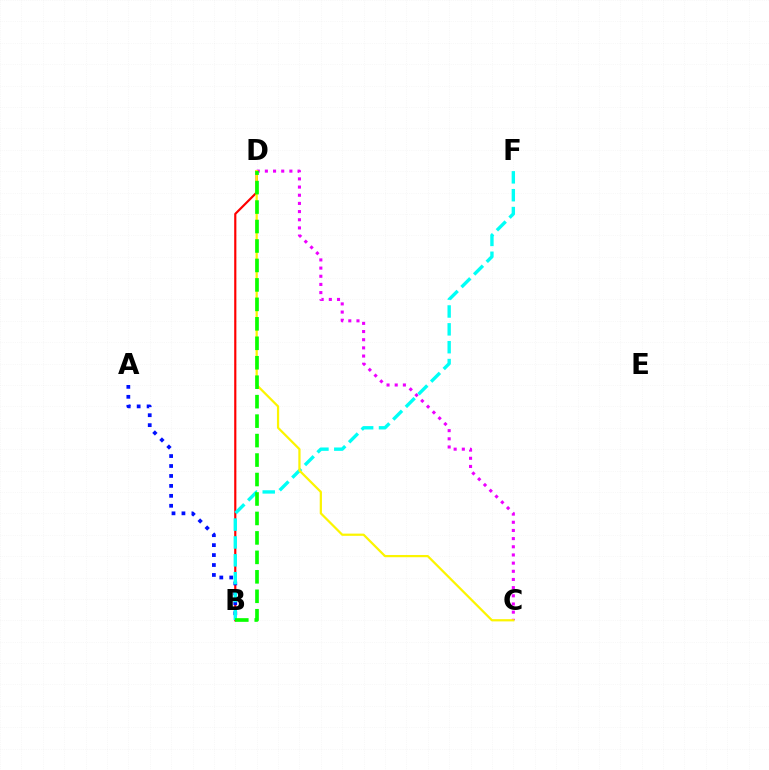{('C', 'D'): [{'color': '#ee00ff', 'line_style': 'dotted', 'thickness': 2.22}, {'color': '#fcf500', 'line_style': 'solid', 'thickness': 1.61}], ('B', 'D'): [{'color': '#ff0000', 'line_style': 'solid', 'thickness': 1.57}, {'color': '#08ff00', 'line_style': 'dashed', 'thickness': 2.64}], ('A', 'B'): [{'color': '#0010ff', 'line_style': 'dotted', 'thickness': 2.7}], ('B', 'F'): [{'color': '#00fff6', 'line_style': 'dashed', 'thickness': 2.43}]}